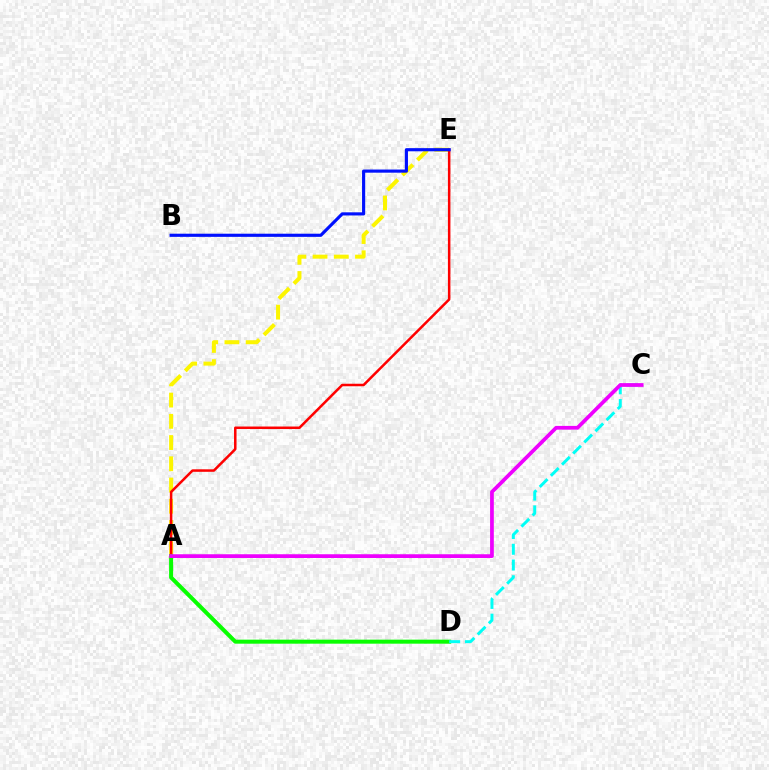{('A', 'E'): [{'color': '#fcf500', 'line_style': 'dashed', 'thickness': 2.88}, {'color': '#ff0000', 'line_style': 'solid', 'thickness': 1.81}], ('A', 'D'): [{'color': '#08ff00', 'line_style': 'solid', 'thickness': 2.89}], ('B', 'E'): [{'color': '#0010ff', 'line_style': 'solid', 'thickness': 2.26}], ('C', 'D'): [{'color': '#00fff6', 'line_style': 'dashed', 'thickness': 2.14}], ('A', 'C'): [{'color': '#ee00ff', 'line_style': 'solid', 'thickness': 2.69}]}